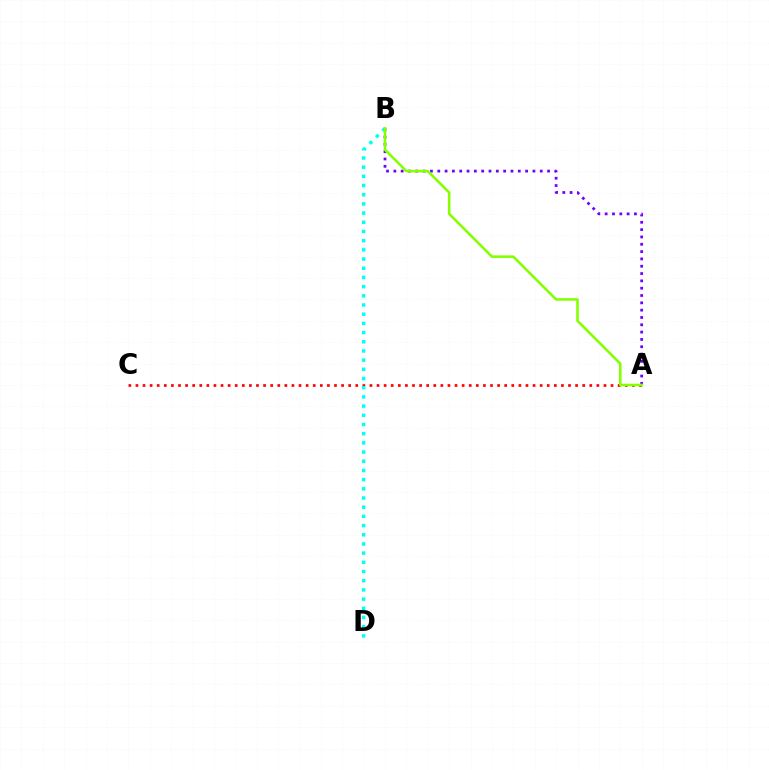{('A', 'B'): [{'color': '#7200ff', 'line_style': 'dotted', 'thickness': 1.99}, {'color': '#84ff00', 'line_style': 'solid', 'thickness': 1.85}], ('A', 'C'): [{'color': '#ff0000', 'line_style': 'dotted', 'thickness': 1.93}], ('B', 'D'): [{'color': '#00fff6', 'line_style': 'dotted', 'thickness': 2.5}]}